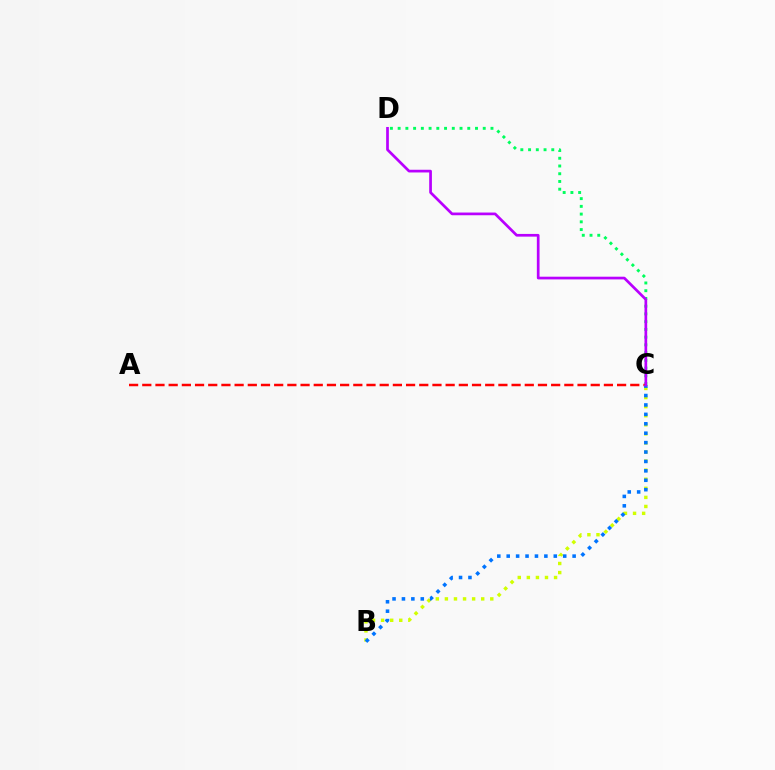{('C', 'D'): [{'color': '#00ff5c', 'line_style': 'dotted', 'thickness': 2.1}, {'color': '#b900ff', 'line_style': 'solid', 'thickness': 1.95}], ('B', 'C'): [{'color': '#d1ff00', 'line_style': 'dotted', 'thickness': 2.47}, {'color': '#0074ff', 'line_style': 'dotted', 'thickness': 2.56}], ('A', 'C'): [{'color': '#ff0000', 'line_style': 'dashed', 'thickness': 1.79}]}